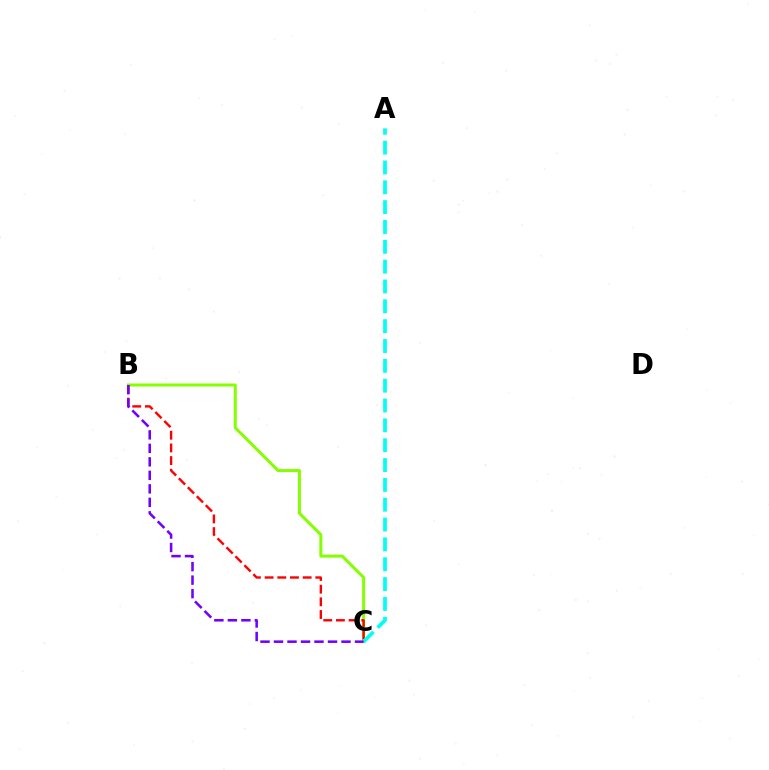{('B', 'C'): [{'color': '#84ff00', 'line_style': 'solid', 'thickness': 2.16}, {'color': '#ff0000', 'line_style': 'dashed', 'thickness': 1.72}, {'color': '#7200ff', 'line_style': 'dashed', 'thickness': 1.83}], ('A', 'C'): [{'color': '#00fff6', 'line_style': 'dashed', 'thickness': 2.7}]}